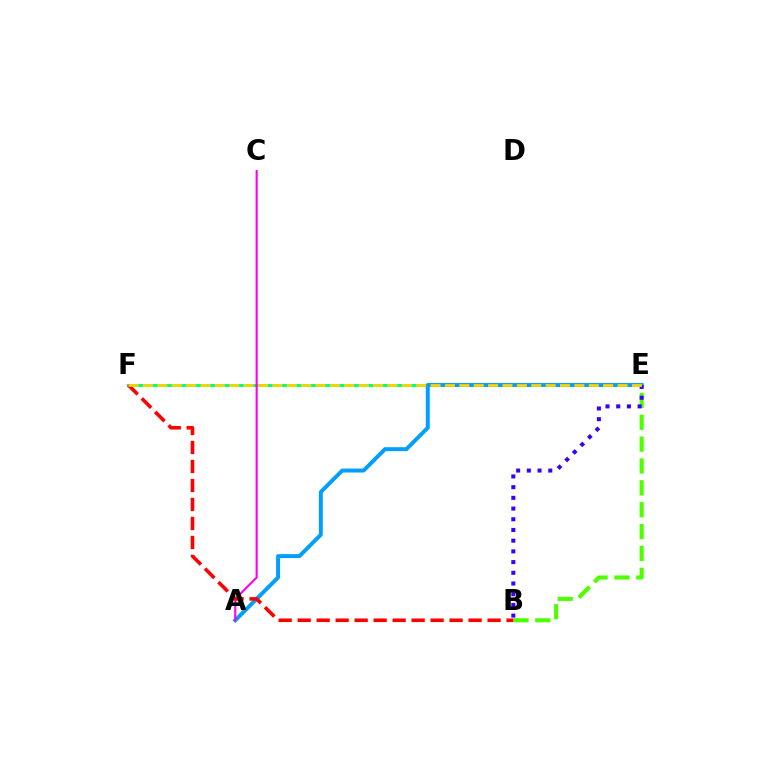{('E', 'F'): [{'color': '#00ff86', 'line_style': 'solid', 'thickness': 2.16}, {'color': '#ffd500', 'line_style': 'dashed', 'thickness': 1.95}], ('A', 'E'): [{'color': '#009eff', 'line_style': 'solid', 'thickness': 2.83}], ('B', 'E'): [{'color': '#4fff00', 'line_style': 'dashed', 'thickness': 2.97}, {'color': '#3700ff', 'line_style': 'dotted', 'thickness': 2.91}], ('A', 'C'): [{'color': '#ff00ed', 'line_style': 'solid', 'thickness': 1.53}], ('B', 'F'): [{'color': '#ff0000', 'line_style': 'dashed', 'thickness': 2.58}]}